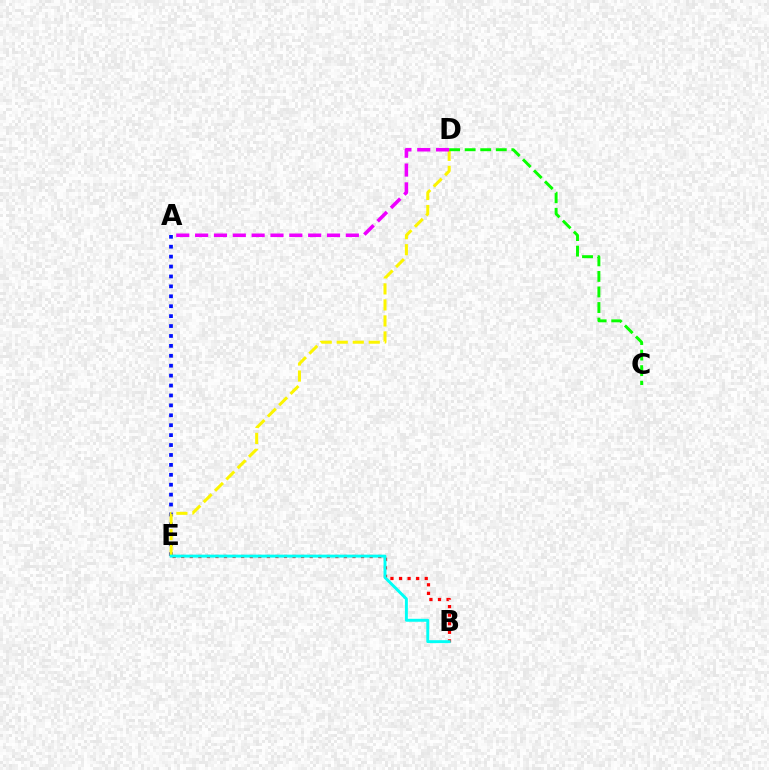{('B', 'E'): [{'color': '#ff0000', 'line_style': 'dotted', 'thickness': 2.33}, {'color': '#00fff6', 'line_style': 'solid', 'thickness': 2.11}], ('A', 'E'): [{'color': '#0010ff', 'line_style': 'dotted', 'thickness': 2.69}], ('D', 'E'): [{'color': '#fcf500', 'line_style': 'dashed', 'thickness': 2.18}], ('C', 'D'): [{'color': '#08ff00', 'line_style': 'dashed', 'thickness': 2.11}], ('A', 'D'): [{'color': '#ee00ff', 'line_style': 'dashed', 'thickness': 2.56}]}